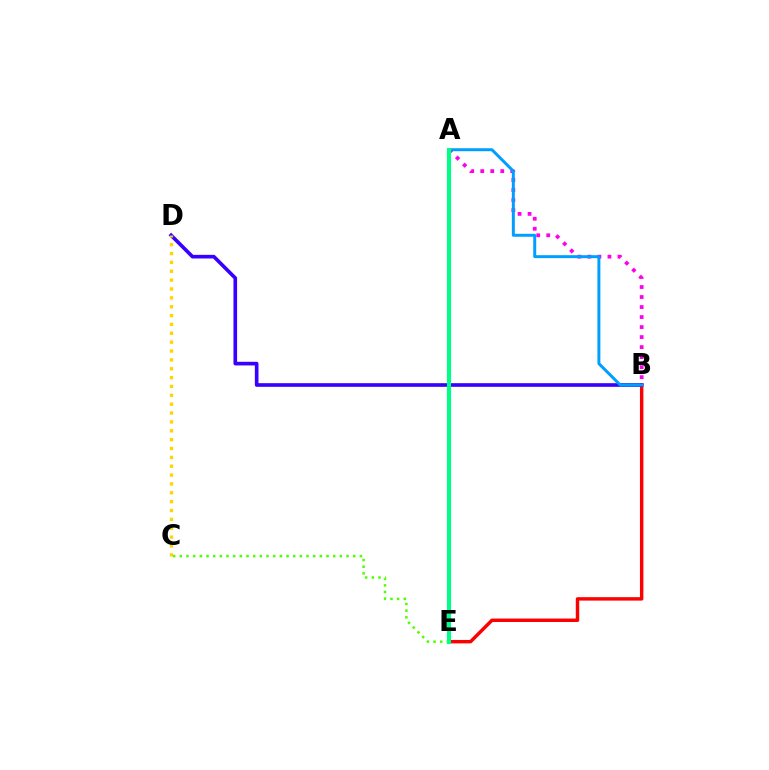{('A', 'B'): [{'color': '#ff00ed', 'line_style': 'dotted', 'thickness': 2.72}, {'color': '#009eff', 'line_style': 'solid', 'thickness': 2.14}], ('B', 'E'): [{'color': '#ff0000', 'line_style': 'solid', 'thickness': 2.47}], ('B', 'D'): [{'color': '#3700ff', 'line_style': 'solid', 'thickness': 2.62}], ('C', 'D'): [{'color': '#ffd500', 'line_style': 'dotted', 'thickness': 2.41}], ('C', 'E'): [{'color': '#4fff00', 'line_style': 'dotted', 'thickness': 1.81}], ('A', 'E'): [{'color': '#00ff86', 'line_style': 'solid', 'thickness': 2.97}]}